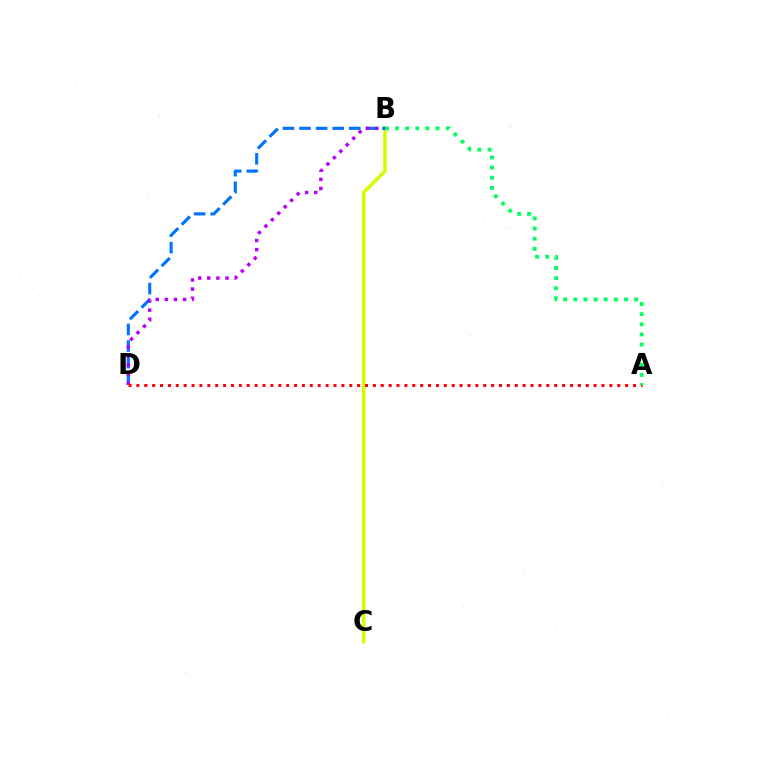{('B', 'C'): [{'color': '#d1ff00', 'line_style': 'solid', 'thickness': 2.55}], ('B', 'D'): [{'color': '#0074ff', 'line_style': 'dashed', 'thickness': 2.25}, {'color': '#b900ff', 'line_style': 'dotted', 'thickness': 2.48}], ('A', 'D'): [{'color': '#ff0000', 'line_style': 'dotted', 'thickness': 2.14}], ('A', 'B'): [{'color': '#00ff5c', 'line_style': 'dotted', 'thickness': 2.75}]}